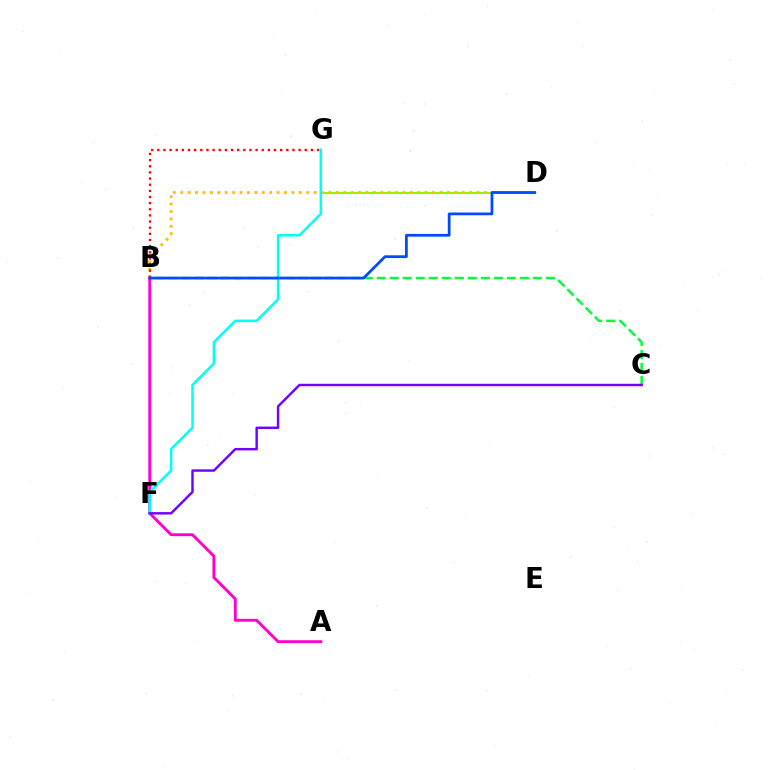{('D', 'G'): [{'color': '#84ff00', 'line_style': 'solid', 'thickness': 1.53}], ('B', 'D'): [{'color': '#ffbd00', 'line_style': 'dotted', 'thickness': 2.01}, {'color': '#004bff', 'line_style': 'solid', 'thickness': 1.98}], ('B', 'G'): [{'color': '#ff0000', 'line_style': 'dotted', 'thickness': 1.67}], ('B', 'C'): [{'color': '#00ff39', 'line_style': 'dashed', 'thickness': 1.77}], ('A', 'B'): [{'color': '#ff00cf', 'line_style': 'solid', 'thickness': 2.07}], ('F', 'G'): [{'color': '#00fff6', 'line_style': 'solid', 'thickness': 1.8}], ('C', 'F'): [{'color': '#7200ff', 'line_style': 'solid', 'thickness': 1.75}]}